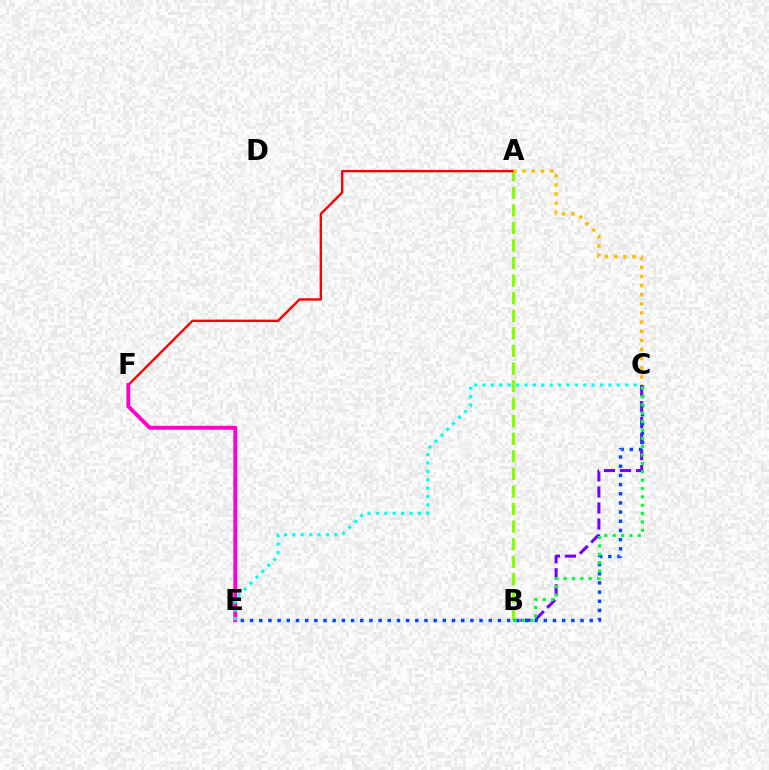{('A', 'B'): [{'color': '#84ff00', 'line_style': 'dashed', 'thickness': 2.39}], ('B', 'C'): [{'color': '#7200ff', 'line_style': 'dashed', 'thickness': 2.18}, {'color': '#00ff39', 'line_style': 'dotted', 'thickness': 2.27}], ('C', 'E'): [{'color': '#004bff', 'line_style': 'dotted', 'thickness': 2.49}, {'color': '#00fff6', 'line_style': 'dotted', 'thickness': 2.28}], ('A', 'F'): [{'color': '#ff0000', 'line_style': 'solid', 'thickness': 1.72}], ('E', 'F'): [{'color': '#ff00cf', 'line_style': 'solid', 'thickness': 2.79}], ('A', 'C'): [{'color': '#ffbd00', 'line_style': 'dotted', 'thickness': 2.48}]}